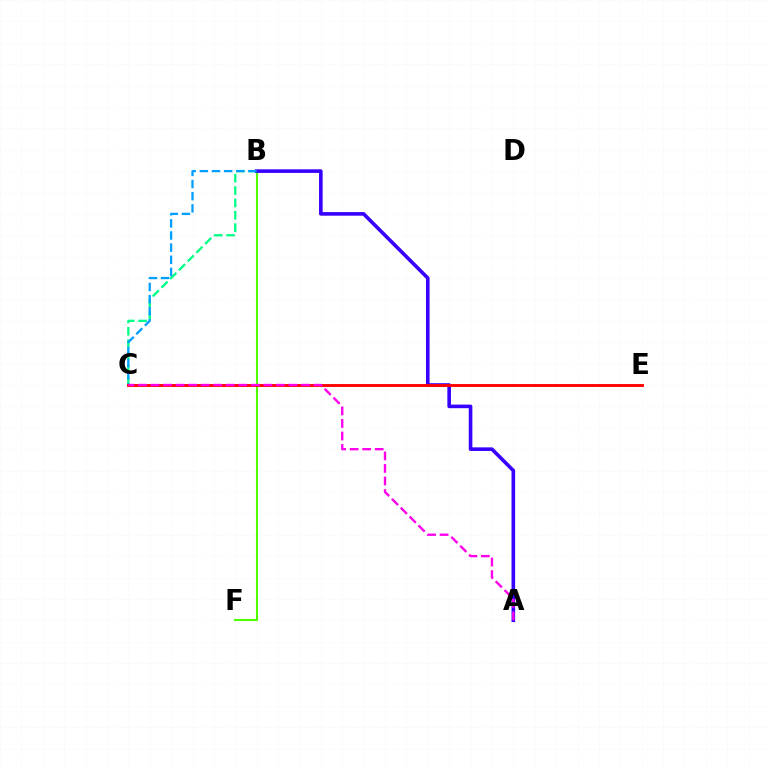{('C', 'E'): [{'color': '#ffd500', 'line_style': 'dotted', 'thickness': 1.8}, {'color': '#ff0000', 'line_style': 'solid', 'thickness': 2.06}], ('B', 'C'): [{'color': '#00ff86', 'line_style': 'dashed', 'thickness': 1.68}, {'color': '#009eff', 'line_style': 'dashed', 'thickness': 1.65}], ('B', 'F'): [{'color': '#4fff00', 'line_style': 'solid', 'thickness': 1.52}], ('A', 'B'): [{'color': '#3700ff', 'line_style': 'solid', 'thickness': 2.6}], ('A', 'C'): [{'color': '#ff00ed', 'line_style': 'dashed', 'thickness': 1.7}]}